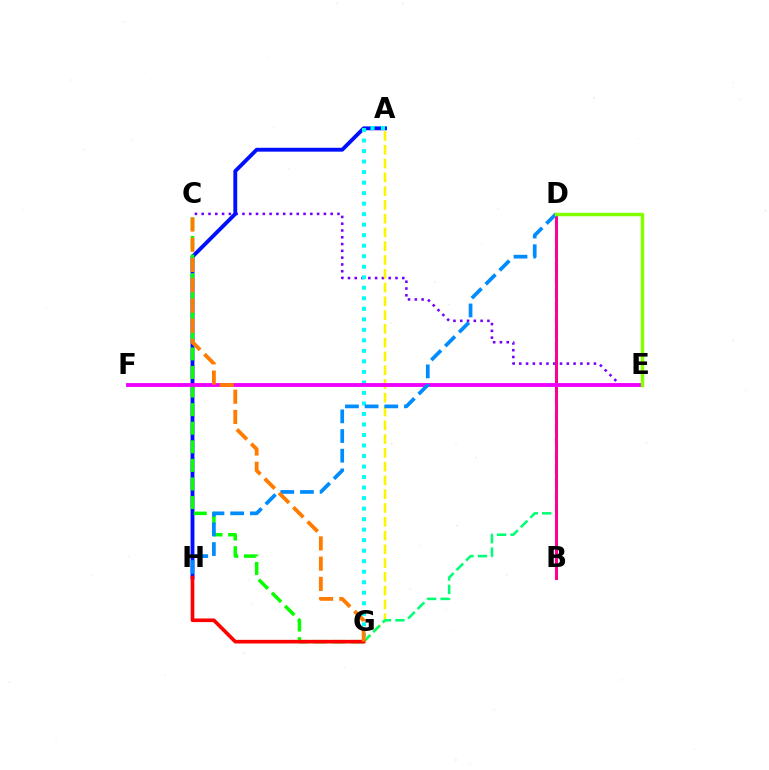{('C', 'E'): [{'color': '#7200ff', 'line_style': 'dotted', 'thickness': 1.84}], ('A', 'H'): [{'color': '#0010ff', 'line_style': 'solid', 'thickness': 2.78}], ('A', 'G'): [{'color': '#00fff6', 'line_style': 'dotted', 'thickness': 2.86}, {'color': '#fcf500', 'line_style': 'dashed', 'thickness': 1.87}], ('D', 'G'): [{'color': '#00ff74', 'line_style': 'dashed', 'thickness': 1.83}], ('B', 'D'): [{'color': '#ff0094', 'line_style': 'solid', 'thickness': 2.17}], ('C', 'G'): [{'color': '#08ff00', 'line_style': 'dashed', 'thickness': 2.52}, {'color': '#ff7c00', 'line_style': 'dashed', 'thickness': 2.75}], ('E', 'F'): [{'color': '#ee00ff', 'line_style': 'solid', 'thickness': 2.77}], ('D', 'H'): [{'color': '#008cff', 'line_style': 'dashed', 'thickness': 2.67}], ('D', 'E'): [{'color': '#84ff00', 'line_style': 'solid', 'thickness': 2.51}], ('G', 'H'): [{'color': '#ff0000', 'line_style': 'solid', 'thickness': 2.62}]}